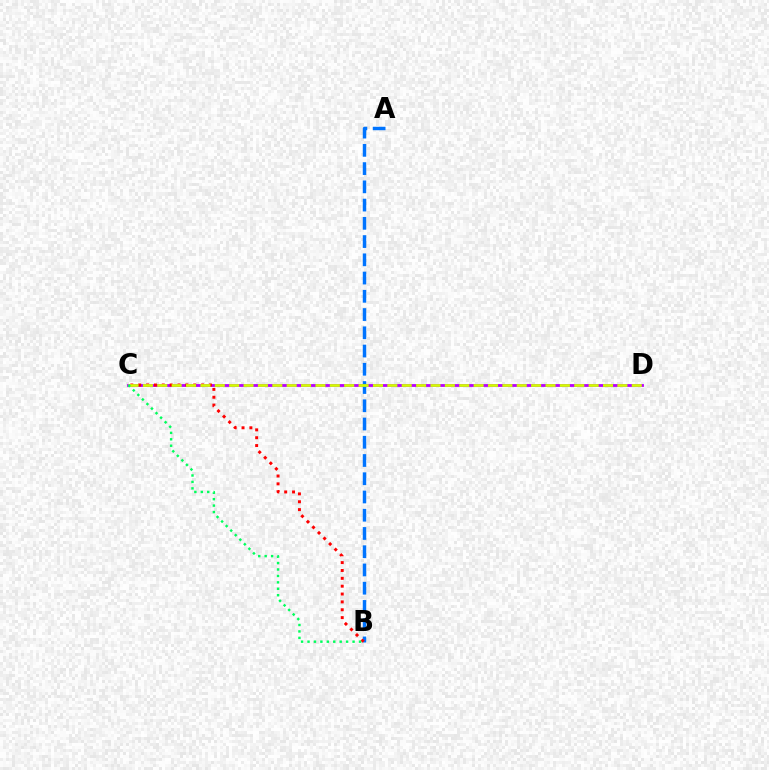{('C', 'D'): [{'color': '#b900ff', 'line_style': 'solid', 'thickness': 2.03}, {'color': '#d1ff00', 'line_style': 'dashed', 'thickness': 1.95}], ('A', 'B'): [{'color': '#0074ff', 'line_style': 'dashed', 'thickness': 2.48}], ('B', 'C'): [{'color': '#ff0000', 'line_style': 'dotted', 'thickness': 2.13}, {'color': '#00ff5c', 'line_style': 'dotted', 'thickness': 1.75}]}